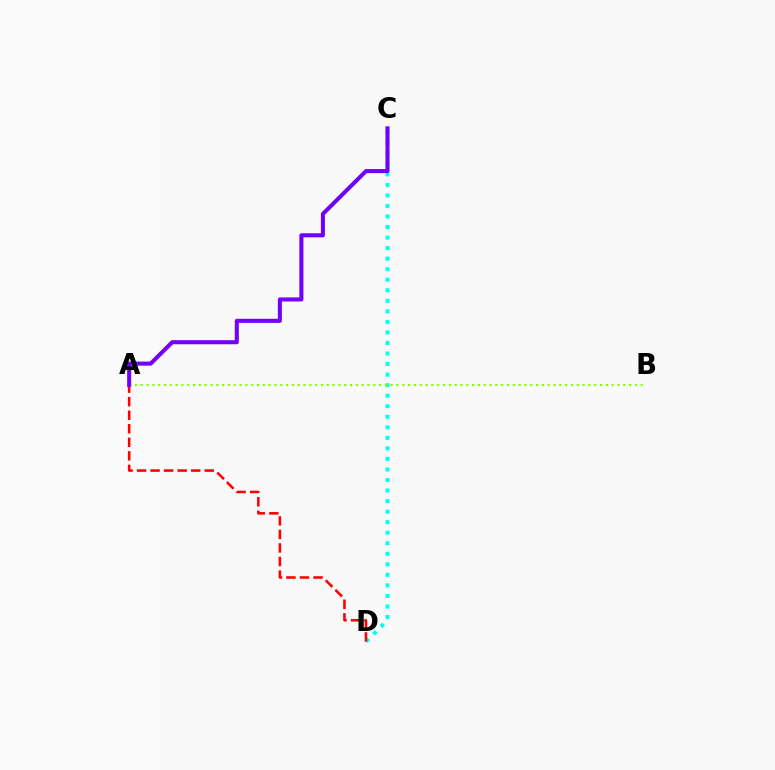{('C', 'D'): [{'color': '#00fff6', 'line_style': 'dotted', 'thickness': 2.86}], ('A', 'D'): [{'color': '#ff0000', 'line_style': 'dashed', 'thickness': 1.84}], ('A', 'B'): [{'color': '#84ff00', 'line_style': 'dotted', 'thickness': 1.58}], ('A', 'C'): [{'color': '#7200ff', 'line_style': 'solid', 'thickness': 2.92}]}